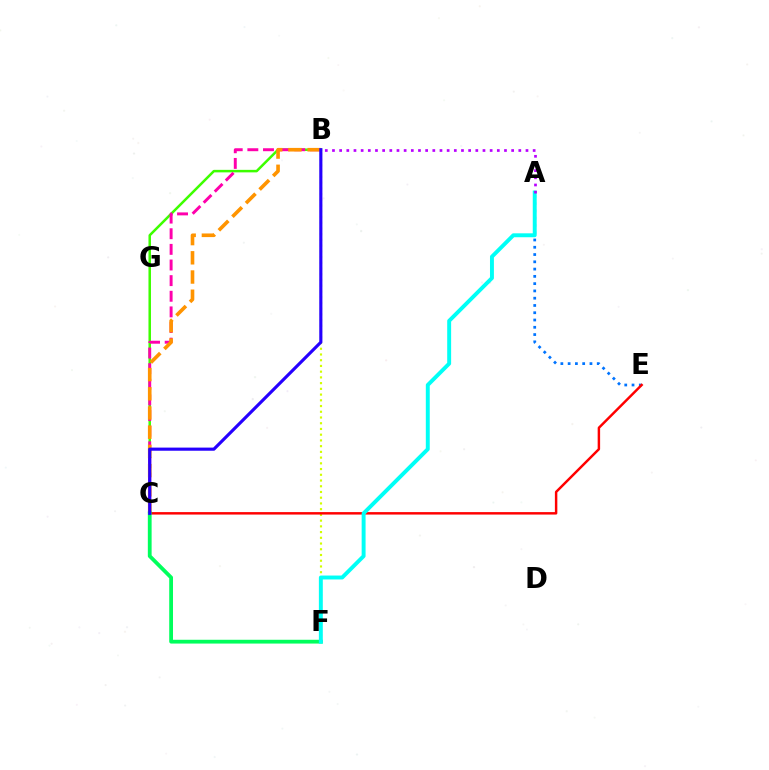{('B', 'C'): [{'color': '#3dff00', 'line_style': 'solid', 'thickness': 1.81}, {'color': '#ff00ac', 'line_style': 'dashed', 'thickness': 2.12}, {'color': '#ff9400', 'line_style': 'dashed', 'thickness': 2.61}, {'color': '#2500ff', 'line_style': 'solid', 'thickness': 2.26}], ('A', 'E'): [{'color': '#0074ff', 'line_style': 'dotted', 'thickness': 1.98}], ('B', 'F'): [{'color': '#d1ff00', 'line_style': 'dotted', 'thickness': 1.56}], ('C', 'E'): [{'color': '#ff0000', 'line_style': 'solid', 'thickness': 1.77}], ('C', 'F'): [{'color': '#00ff5c', 'line_style': 'solid', 'thickness': 2.73}], ('A', 'F'): [{'color': '#00fff6', 'line_style': 'solid', 'thickness': 2.83}], ('A', 'B'): [{'color': '#b900ff', 'line_style': 'dotted', 'thickness': 1.95}]}